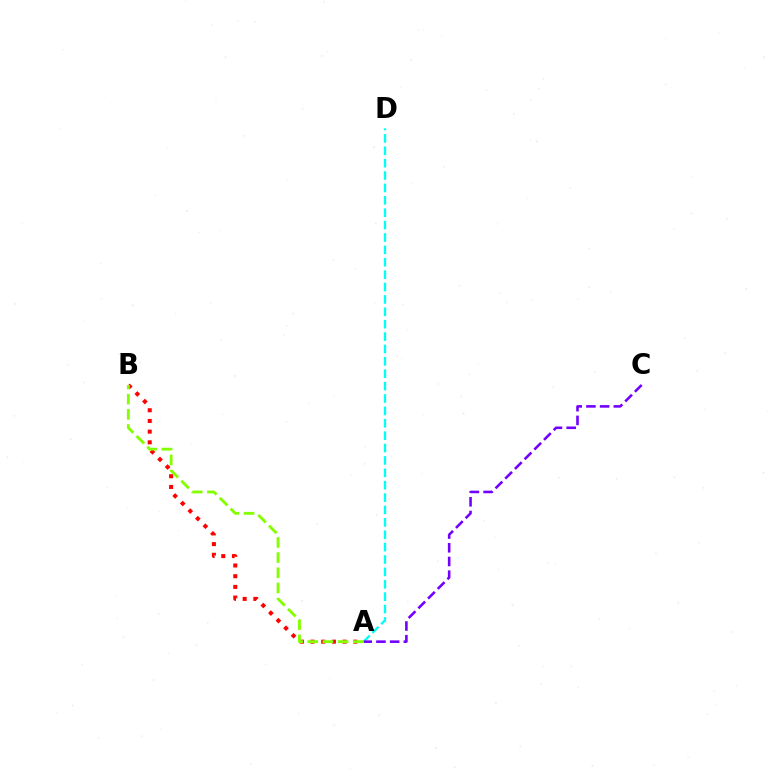{('A', 'D'): [{'color': '#00fff6', 'line_style': 'dashed', 'thickness': 1.68}], ('A', 'B'): [{'color': '#ff0000', 'line_style': 'dotted', 'thickness': 2.91}, {'color': '#84ff00', 'line_style': 'dashed', 'thickness': 2.06}], ('A', 'C'): [{'color': '#7200ff', 'line_style': 'dashed', 'thickness': 1.86}]}